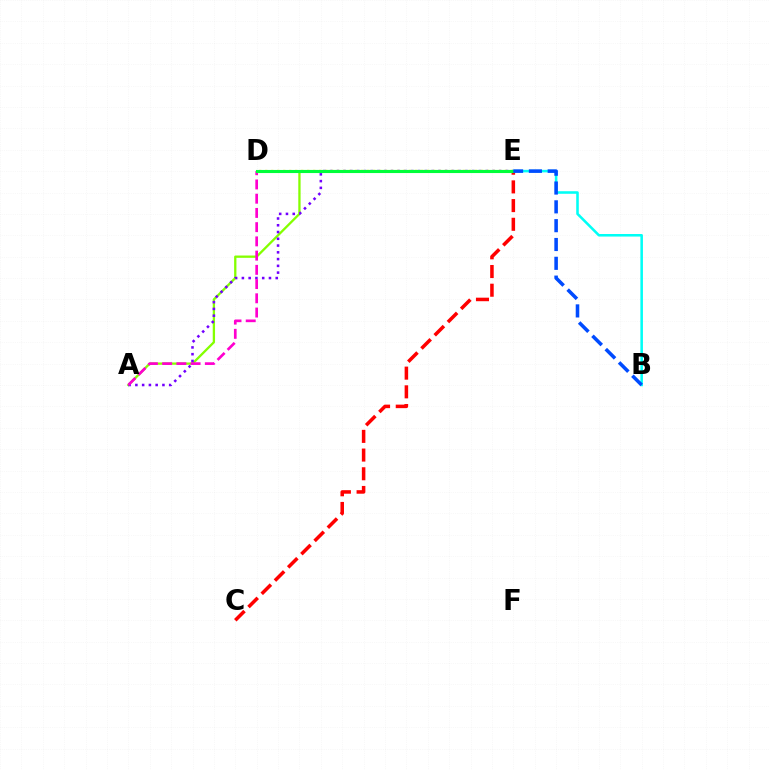{('C', 'E'): [{'color': '#ff0000', 'line_style': 'dashed', 'thickness': 2.54}], ('D', 'E'): [{'color': '#ffbd00', 'line_style': 'dotted', 'thickness': 1.63}, {'color': '#00ff39', 'line_style': 'solid', 'thickness': 2.23}], ('B', 'E'): [{'color': '#00fff6', 'line_style': 'solid', 'thickness': 1.84}, {'color': '#004bff', 'line_style': 'dashed', 'thickness': 2.56}], ('A', 'E'): [{'color': '#84ff00', 'line_style': 'solid', 'thickness': 1.66}, {'color': '#7200ff', 'line_style': 'dotted', 'thickness': 1.84}], ('A', 'D'): [{'color': '#ff00cf', 'line_style': 'dashed', 'thickness': 1.93}]}